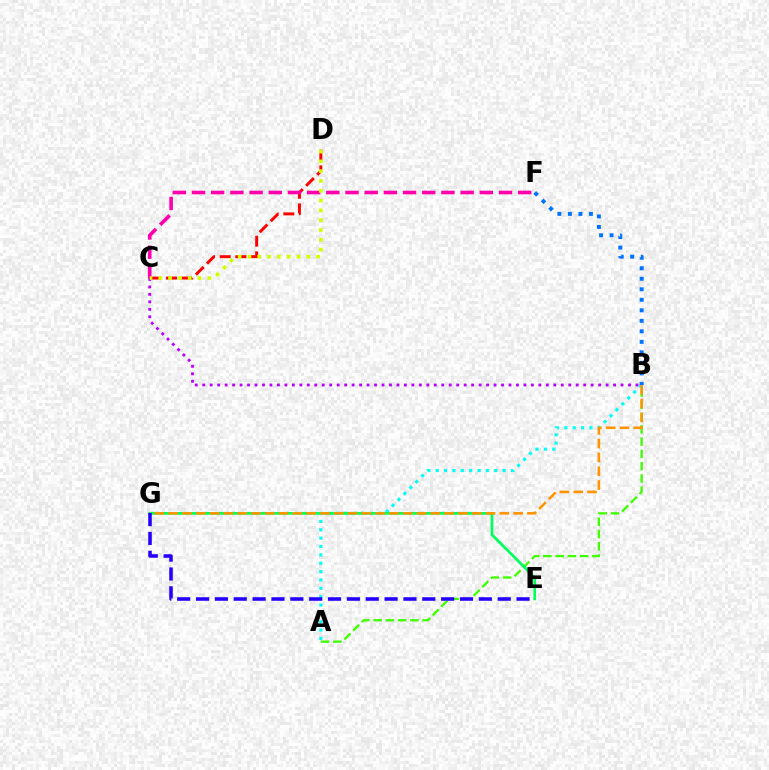{('A', 'B'): [{'color': '#3dff00', 'line_style': 'dashed', 'thickness': 1.67}, {'color': '#00fff6', 'line_style': 'dotted', 'thickness': 2.27}], ('E', 'G'): [{'color': '#00ff5c', 'line_style': 'solid', 'thickness': 1.97}, {'color': '#2500ff', 'line_style': 'dashed', 'thickness': 2.56}], ('B', 'G'): [{'color': '#ff9400', 'line_style': 'dashed', 'thickness': 1.87}], ('C', 'D'): [{'color': '#ff0000', 'line_style': 'dashed', 'thickness': 2.12}, {'color': '#d1ff00', 'line_style': 'dotted', 'thickness': 2.66}], ('B', 'F'): [{'color': '#0074ff', 'line_style': 'dotted', 'thickness': 2.86}], ('B', 'C'): [{'color': '#b900ff', 'line_style': 'dotted', 'thickness': 2.03}], ('C', 'F'): [{'color': '#ff00ac', 'line_style': 'dashed', 'thickness': 2.61}]}